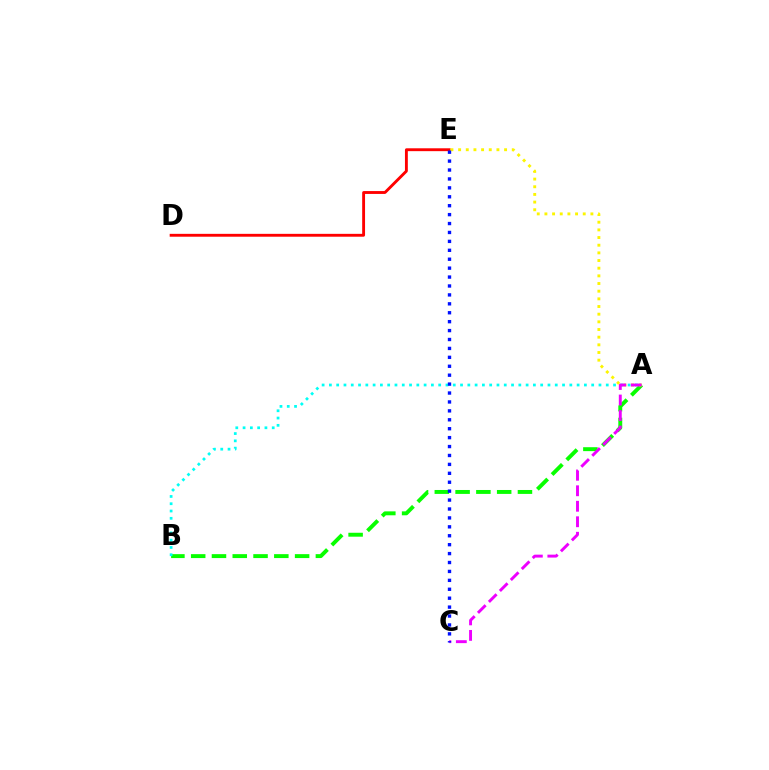{('D', 'E'): [{'color': '#ff0000', 'line_style': 'solid', 'thickness': 2.07}], ('A', 'B'): [{'color': '#08ff00', 'line_style': 'dashed', 'thickness': 2.82}, {'color': '#00fff6', 'line_style': 'dotted', 'thickness': 1.98}], ('A', 'E'): [{'color': '#fcf500', 'line_style': 'dotted', 'thickness': 2.08}], ('A', 'C'): [{'color': '#ee00ff', 'line_style': 'dashed', 'thickness': 2.11}], ('C', 'E'): [{'color': '#0010ff', 'line_style': 'dotted', 'thickness': 2.42}]}